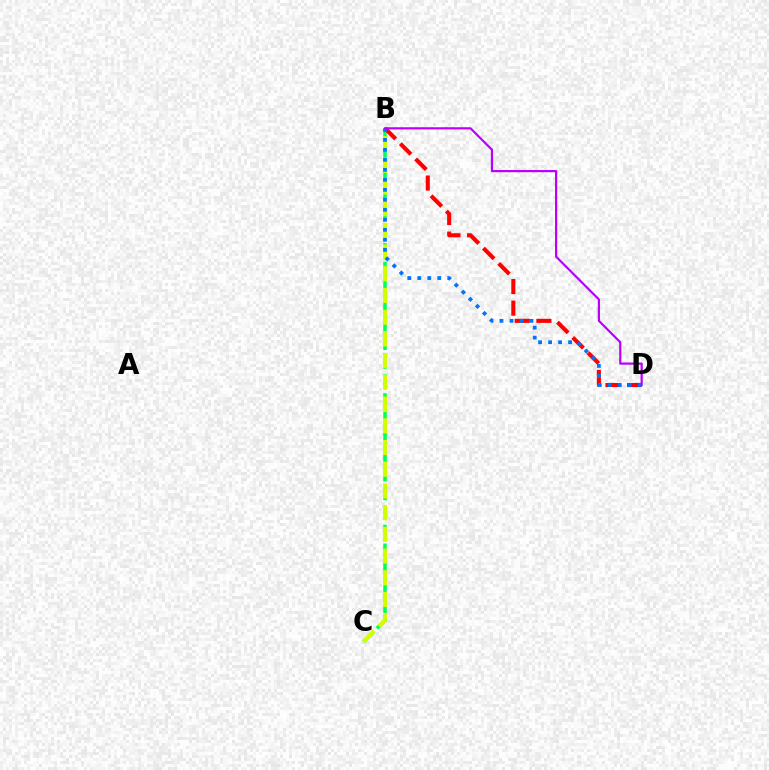{('B', 'C'): [{'color': '#00ff5c', 'line_style': 'dashed', 'thickness': 2.55}, {'color': '#d1ff00', 'line_style': 'dashed', 'thickness': 2.95}], ('B', 'D'): [{'color': '#ff0000', 'line_style': 'dashed', 'thickness': 2.94}, {'color': '#0074ff', 'line_style': 'dotted', 'thickness': 2.72}, {'color': '#b900ff', 'line_style': 'solid', 'thickness': 1.58}]}